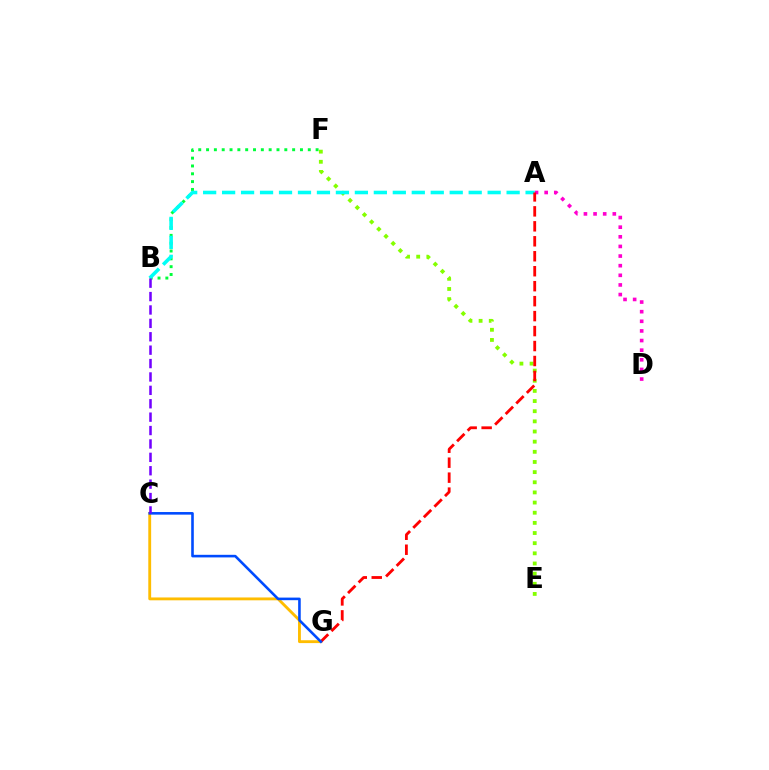{('B', 'F'): [{'color': '#00ff39', 'line_style': 'dotted', 'thickness': 2.13}], ('E', 'F'): [{'color': '#84ff00', 'line_style': 'dotted', 'thickness': 2.76}], ('A', 'D'): [{'color': '#ff00cf', 'line_style': 'dotted', 'thickness': 2.62}], ('C', 'G'): [{'color': '#ffbd00', 'line_style': 'solid', 'thickness': 2.06}, {'color': '#004bff', 'line_style': 'solid', 'thickness': 1.87}], ('A', 'B'): [{'color': '#00fff6', 'line_style': 'dashed', 'thickness': 2.58}], ('A', 'G'): [{'color': '#ff0000', 'line_style': 'dashed', 'thickness': 2.03}], ('B', 'C'): [{'color': '#7200ff', 'line_style': 'dashed', 'thickness': 1.82}]}